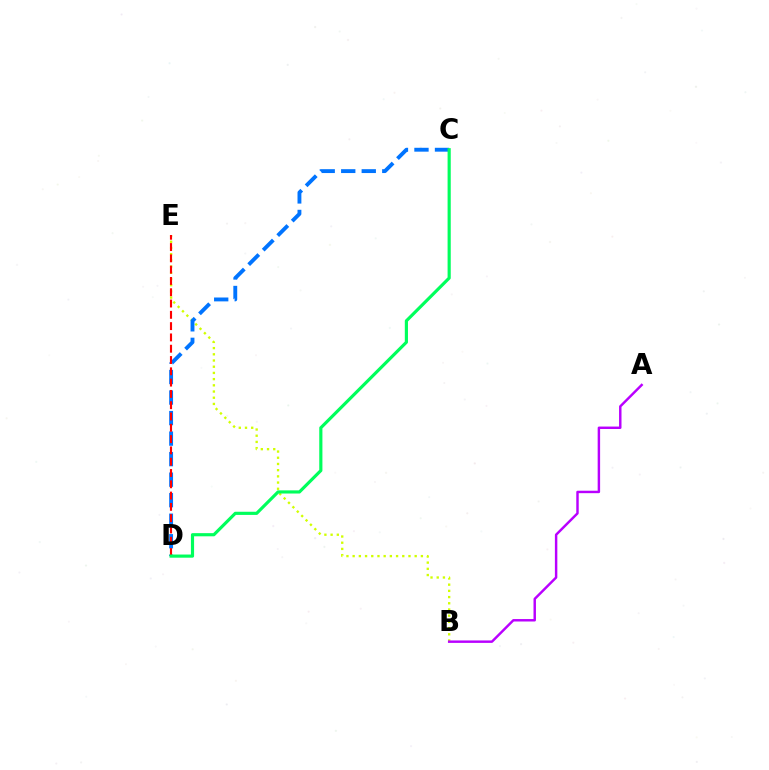{('B', 'E'): [{'color': '#d1ff00', 'line_style': 'dotted', 'thickness': 1.69}], ('A', 'B'): [{'color': '#b900ff', 'line_style': 'solid', 'thickness': 1.76}], ('C', 'D'): [{'color': '#0074ff', 'line_style': 'dashed', 'thickness': 2.79}, {'color': '#00ff5c', 'line_style': 'solid', 'thickness': 2.28}], ('D', 'E'): [{'color': '#ff0000', 'line_style': 'dashed', 'thickness': 1.53}]}